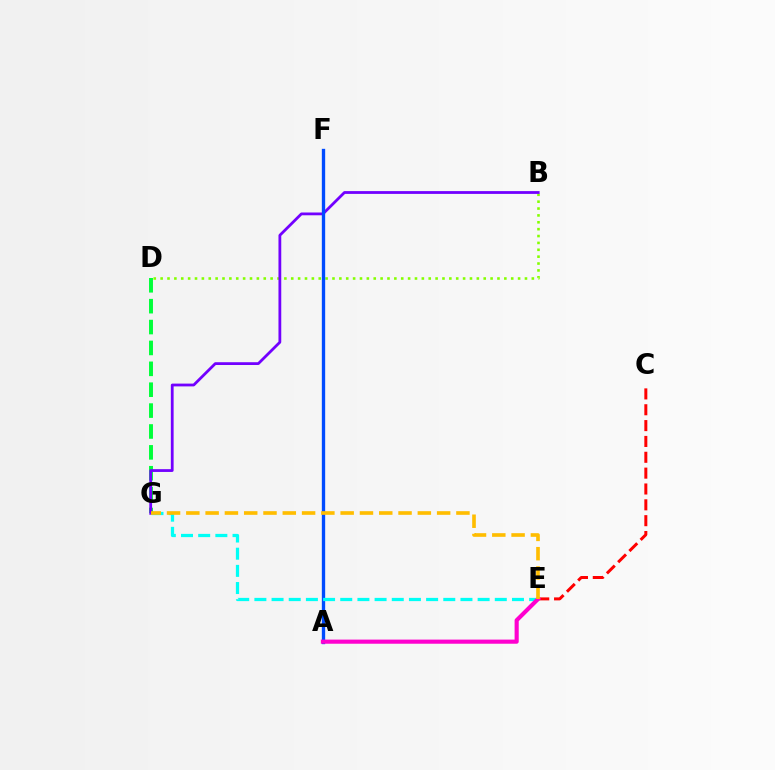{('D', 'G'): [{'color': '#00ff39', 'line_style': 'dashed', 'thickness': 2.84}], ('C', 'E'): [{'color': '#ff0000', 'line_style': 'dashed', 'thickness': 2.15}], ('B', 'D'): [{'color': '#84ff00', 'line_style': 'dotted', 'thickness': 1.87}], ('B', 'G'): [{'color': '#7200ff', 'line_style': 'solid', 'thickness': 2.01}], ('A', 'F'): [{'color': '#004bff', 'line_style': 'solid', 'thickness': 2.4}], ('E', 'G'): [{'color': '#00fff6', 'line_style': 'dashed', 'thickness': 2.33}, {'color': '#ffbd00', 'line_style': 'dashed', 'thickness': 2.62}], ('A', 'E'): [{'color': '#ff00cf', 'line_style': 'solid', 'thickness': 2.97}]}